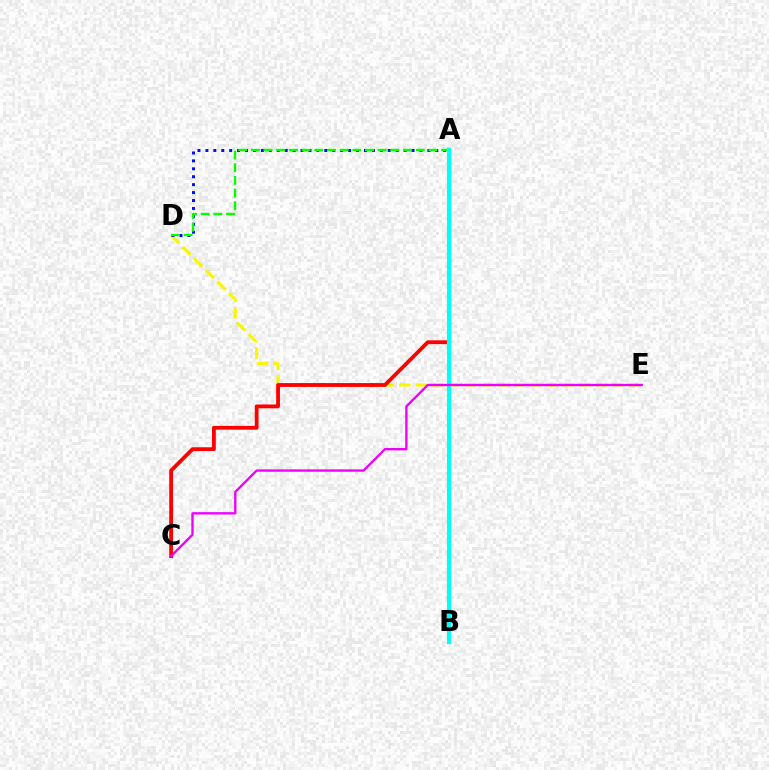{('D', 'E'): [{'color': '#fcf500', 'line_style': 'dashed', 'thickness': 2.23}], ('A', 'C'): [{'color': '#ff0000', 'line_style': 'solid', 'thickness': 2.75}], ('A', 'D'): [{'color': '#0010ff', 'line_style': 'dotted', 'thickness': 2.15}, {'color': '#08ff00', 'line_style': 'dashed', 'thickness': 1.72}], ('A', 'B'): [{'color': '#00fff6', 'line_style': 'solid', 'thickness': 2.96}], ('C', 'E'): [{'color': '#ee00ff', 'line_style': 'solid', 'thickness': 1.7}]}